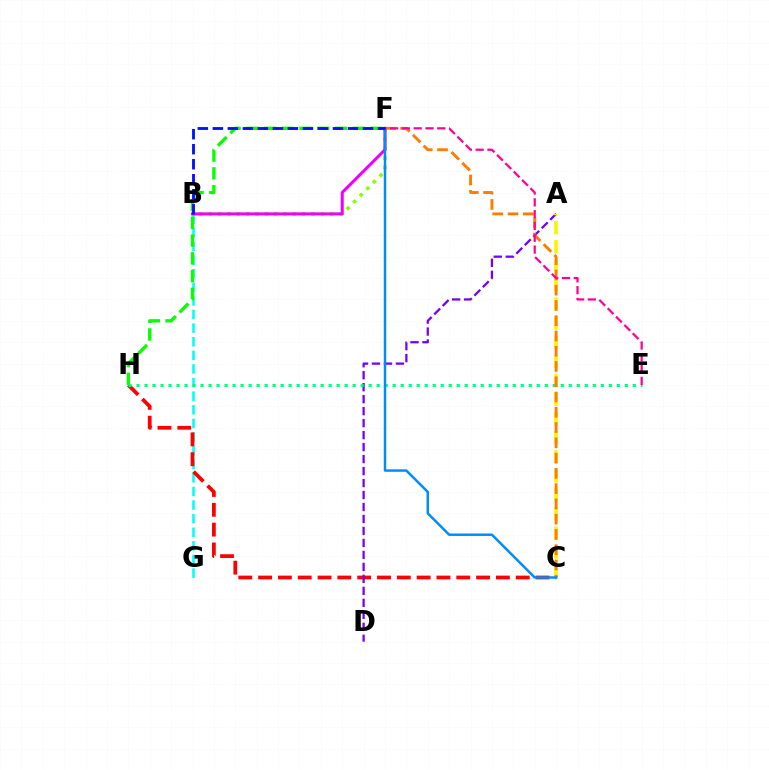{('B', 'G'): [{'color': '#00fff6', 'line_style': 'dashed', 'thickness': 1.85}], ('C', 'H'): [{'color': '#ff0000', 'line_style': 'dashed', 'thickness': 2.69}], ('B', 'F'): [{'color': '#84ff00', 'line_style': 'dotted', 'thickness': 2.54}, {'color': '#ee00ff', 'line_style': 'solid', 'thickness': 2.18}, {'color': '#0010ff', 'line_style': 'dashed', 'thickness': 2.04}], ('F', 'H'): [{'color': '#08ff00', 'line_style': 'dashed', 'thickness': 2.41}], ('A', 'D'): [{'color': '#7200ff', 'line_style': 'dashed', 'thickness': 1.63}], ('A', 'C'): [{'color': '#fcf500', 'line_style': 'dashed', 'thickness': 2.59}], ('E', 'H'): [{'color': '#00ff74', 'line_style': 'dotted', 'thickness': 2.18}], ('C', 'F'): [{'color': '#ff7c00', 'line_style': 'dashed', 'thickness': 2.07}, {'color': '#008cff', 'line_style': 'solid', 'thickness': 1.78}], ('E', 'F'): [{'color': '#ff0094', 'line_style': 'dashed', 'thickness': 1.6}]}